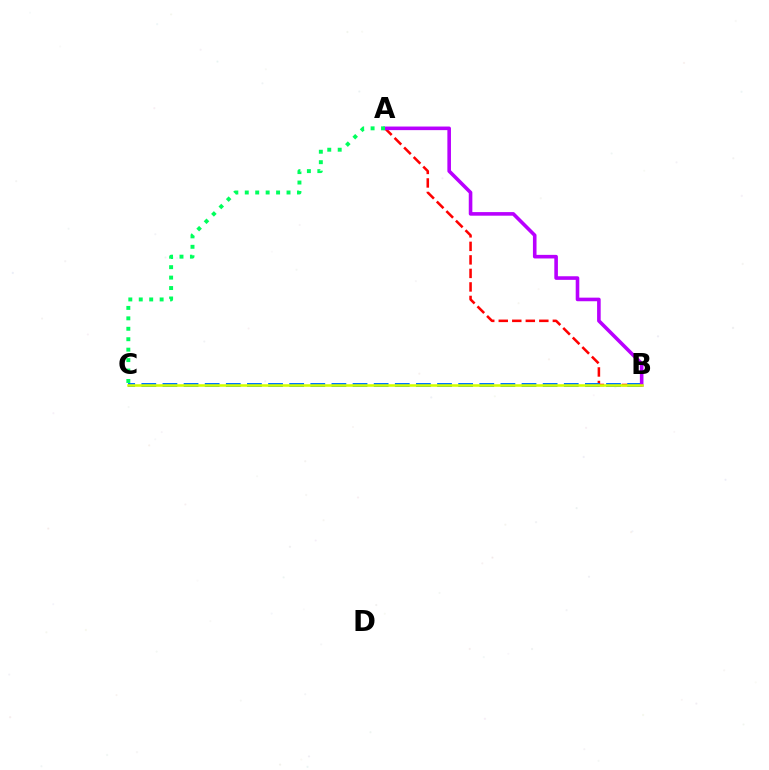{('A', 'B'): [{'color': '#ff0000', 'line_style': 'dashed', 'thickness': 1.84}, {'color': '#b900ff', 'line_style': 'solid', 'thickness': 2.59}], ('B', 'C'): [{'color': '#0074ff', 'line_style': 'dashed', 'thickness': 2.87}, {'color': '#d1ff00', 'line_style': 'solid', 'thickness': 1.84}], ('A', 'C'): [{'color': '#00ff5c', 'line_style': 'dotted', 'thickness': 2.84}]}